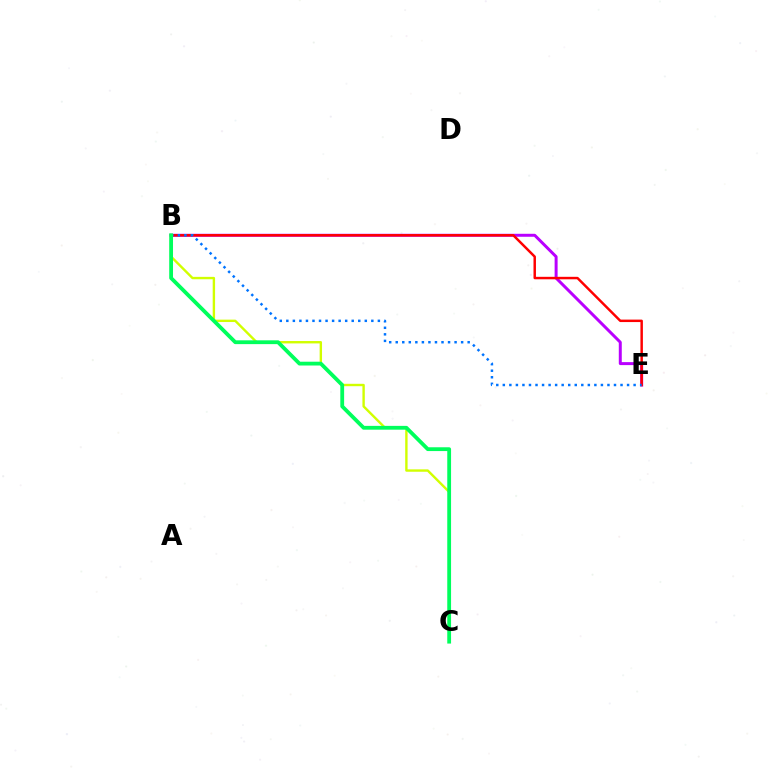{('B', 'E'): [{'color': '#b900ff', 'line_style': 'solid', 'thickness': 2.15}, {'color': '#ff0000', 'line_style': 'solid', 'thickness': 1.78}, {'color': '#0074ff', 'line_style': 'dotted', 'thickness': 1.78}], ('B', 'C'): [{'color': '#d1ff00', 'line_style': 'solid', 'thickness': 1.72}, {'color': '#00ff5c', 'line_style': 'solid', 'thickness': 2.74}]}